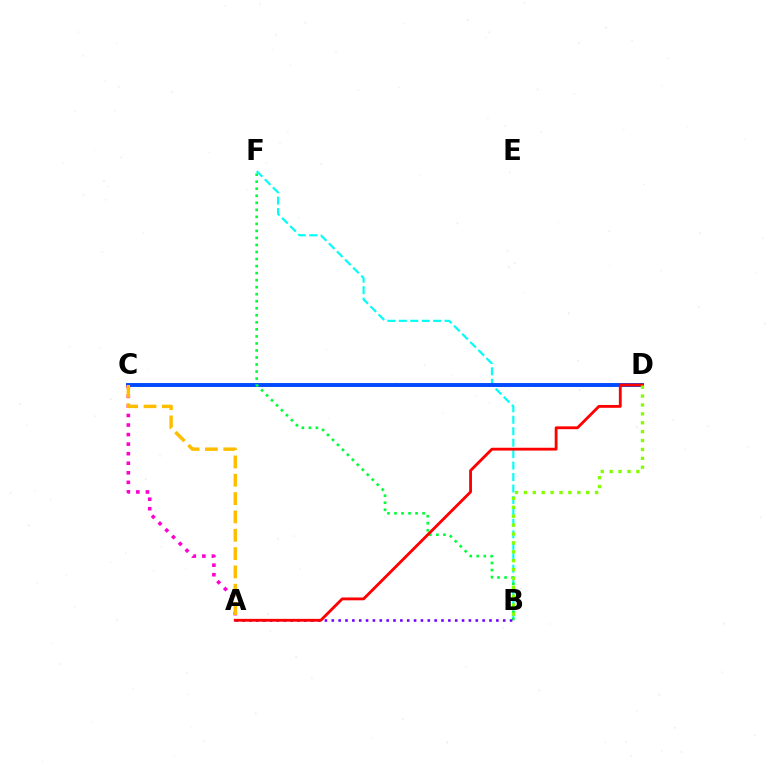{('B', 'F'): [{'color': '#00fff6', 'line_style': 'dashed', 'thickness': 1.56}, {'color': '#00ff39', 'line_style': 'dotted', 'thickness': 1.91}], ('C', 'D'): [{'color': '#004bff', 'line_style': 'solid', 'thickness': 2.82}], ('A', 'B'): [{'color': '#7200ff', 'line_style': 'dotted', 'thickness': 1.86}], ('A', 'C'): [{'color': '#ff00cf', 'line_style': 'dotted', 'thickness': 2.6}, {'color': '#ffbd00', 'line_style': 'dashed', 'thickness': 2.49}], ('A', 'D'): [{'color': '#ff0000', 'line_style': 'solid', 'thickness': 2.04}], ('B', 'D'): [{'color': '#84ff00', 'line_style': 'dotted', 'thickness': 2.42}]}